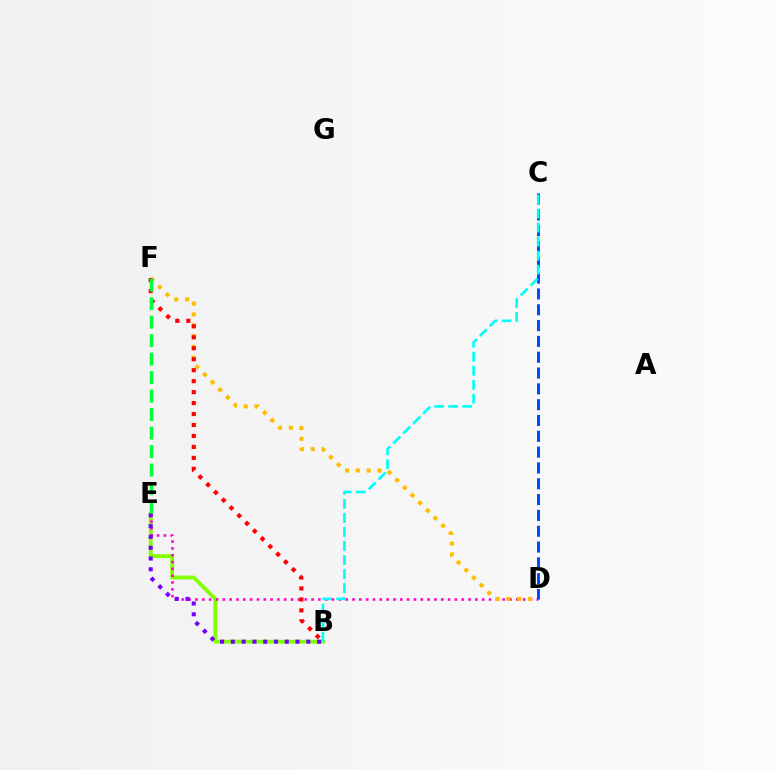{('B', 'E'): [{'color': '#84ff00', 'line_style': 'solid', 'thickness': 2.74}, {'color': '#7200ff', 'line_style': 'dotted', 'thickness': 2.93}], ('D', 'E'): [{'color': '#ff00cf', 'line_style': 'dotted', 'thickness': 1.85}], ('D', 'F'): [{'color': '#ffbd00', 'line_style': 'dotted', 'thickness': 2.93}], ('B', 'F'): [{'color': '#ff0000', 'line_style': 'dotted', 'thickness': 2.98}], ('C', 'D'): [{'color': '#004bff', 'line_style': 'dashed', 'thickness': 2.15}], ('E', 'F'): [{'color': '#00ff39', 'line_style': 'dashed', 'thickness': 2.51}], ('B', 'C'): [{'color': '#00fff6', 'line_style': 'dashed', 'thickness': 1.91}]}